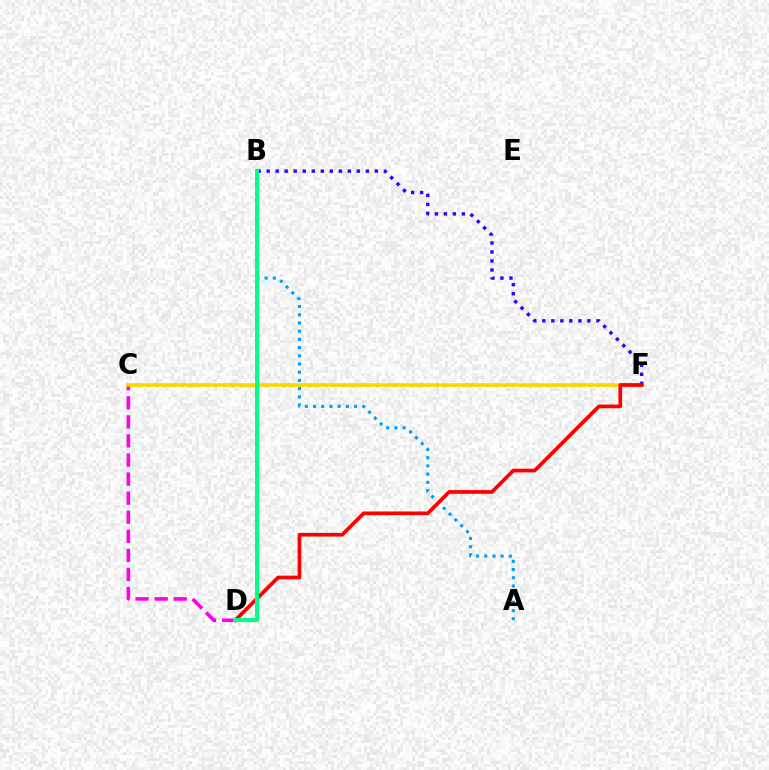{('C', 'F'): [{'color': '#4fff00', 'line_style': 'dotted', 'thickness': 2.31}, {'color': '#ffd500', 'line_style': 'solid', 'thickness': 2.58}], ('A', 'B'): [{'color': '#009eff', 'line_style': 'dotted', 'thickness': 2.23}], ('C', 'D'): [{'color': '#ff00ed', 'line_style': 'dashed', 'thickness': 2.59}], ('B', 'F'): [{'color': '#3700ff', 'line_style': 'dotted', 'thickness': 2.45}], ('D', 'F'): [{'color': '#ff0000', 'line_style': 'solid', 'thickness': 2.66}], ('B', 'D'): [{'color': '#00ff86', 'line_style': 'solid', 'thickness': 2.91}]}